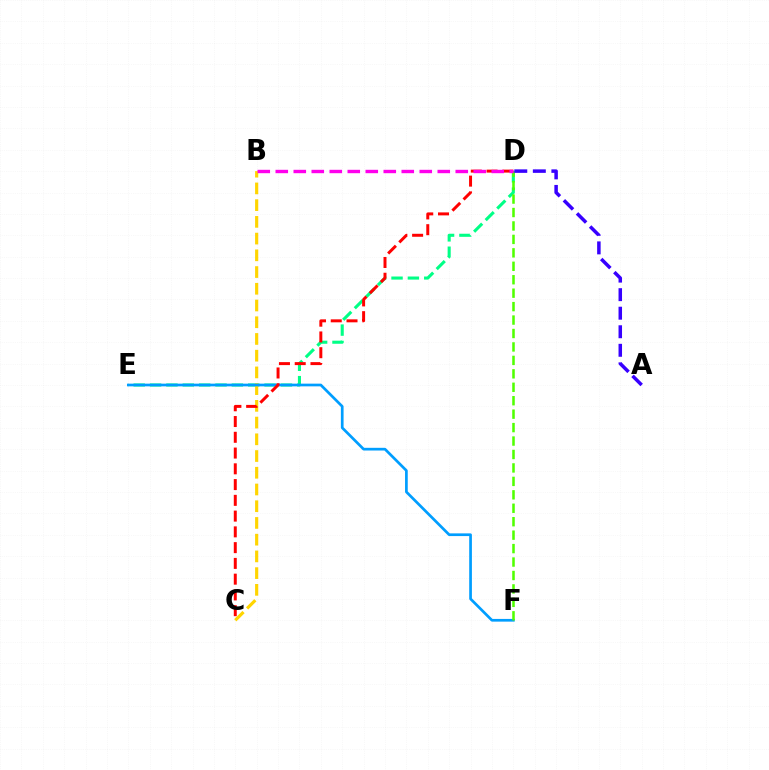{('D', 'E'): [{'color': '#00ff86', 'line_style': 'dashed', 'thickness': 2.22}], ('B', 'C'): [{'color': '#ffd500', 'line_style': 'dashed', 'thickness': 2.27}], ('E', 'F'): [{'color': '#009eff', 'line_style': 'solid', 'thickness': 1.95}], ('D', 'F'): [{'color': '#4fff00', 'line_style': 'dashed', 'thickness': 1.83}], ('C', 'D'): [{'color': '#ff0000', 'line_style': 'dashed', 'thickness': 2.14}], ('B', 'D'): [{'color': '#ff00ed', 'line_style': 'dashed', 'thickness': 2.45}], ('A', 'D'): [{'color': '#3700ff', 'line_style': 'dashed', 'thickness': 2.52}]}